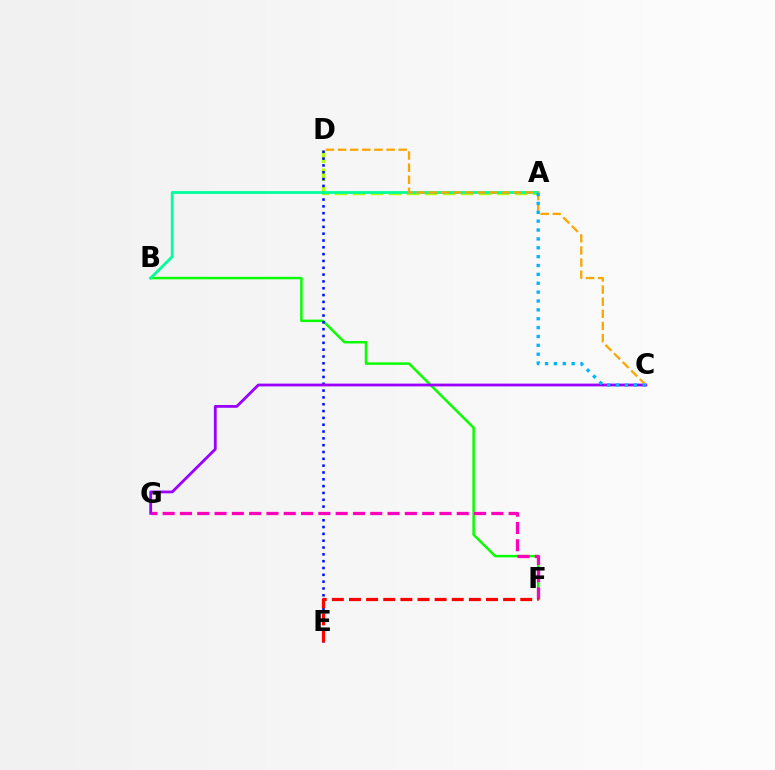{('A', 'D'): [{'color': '#b3ff00', 'line_style': 'dashed', 'thickness': 2.45}], ('B', 'F'): [{'color': '#08ff00', 'line_style': 'solid', 'thickness': 1.79}], ('D', 'E'): [{'color': '#0010ff', 'line_style': 'dotted', 'thickness': 1.85}], ('A', 'B'): [{'color': '#00ff9d', 'line_style': 'solid', 'thickness': 2.02}], ('C', 'G'): [{'color': '#9b00ff', 'line_style': 'solid', 'thickness': 2.01}], ('C', 'D'): [{'color': '#ffa500', 'line_style': 'dashed', 'thickness': 1.65}], ('F', 'G'): [{'color': '#ff00bd', 'line_style': 'dashed', 'thickness': 2.35}], ('E', 'F'): [{'color': '#ff0000', 'line_style': 'dashed', 'thickness': 2.33}], ('A', 'C'): [{'color': '#00b5ff', 'line_style': 'dotted', 'thickness': 2.41}]}